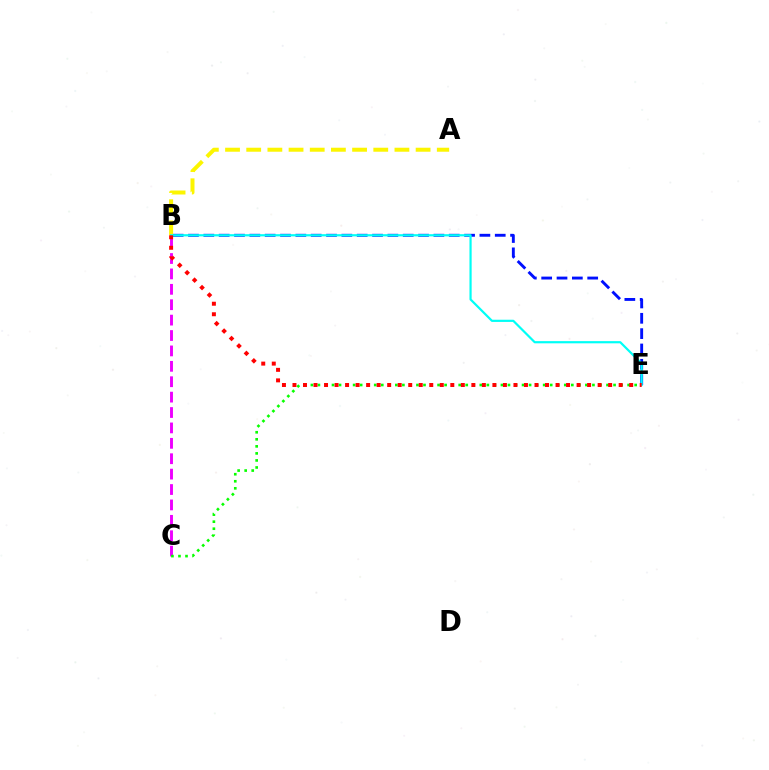{('B', 'C'): [{'color': '#ee00ff', 'line_style': 'dashed', 'thickness': 2.09}], ('C', 'E'): [{'color': '#08ff00', 'line_style': 'dotted', 'thickness': 1.91}], ('B', 'E'): [{'color': '#0010ff', 'line_style': 'dashed', 'thickness': 2.08}, {'color': '#00fff6', 'line_style': 'solid', 'thickness': 1.58}, {'color': '#ff0000', 'line_style': 'dotted', 'thickness': 2.86}], ('A', 'B'): [{'color': '#fcf500', 'line_style': 'dashed', 'thickness': 2.88}]}